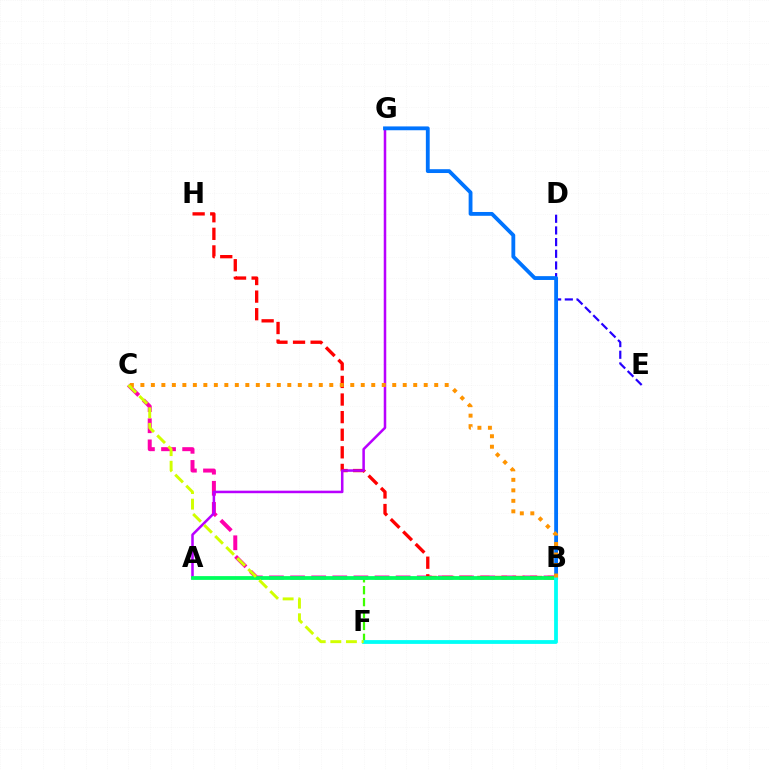{('B', 'C'): [{'color': '#ff00ac', 'line_style': 'dashed', 'thickness': 2.87}, {'color': '#ff9400', 'line_style': 'dotted', 'thickness': 2.85}], ('D', 'E'): [{'color': '#2500ff', 'line_style': 'dashed', 'thickness': 1.59}], ('B', 'F'): [{'color': '#3dff00', 'line_style': 'dashed', 'thickness': 1.62}, {'color': '#00fff6', 'line_style': 'solid', 'thickness': 2.73}], ('B', 'H'): [{'color': '#ff0000', 'line_style': 'dashed', 'thickness': 2.39}], ('A', 'G'): [{'color': '#b900ff', 'line_style': 'solid', 'thickness': 1.82}], ('B', 'G'): [{'color': '#0074ff', 'line_style': 'solid', 'thickness': 2.76}], ('A', 'B'): [{'color': '#00ff5c', 'line_style': 'solid', 'thickness': 2.72}], ('C', 'F'): [{'color': '#d1ff00', 'line_style': 'dashed', 'thickness': 2.12}]}